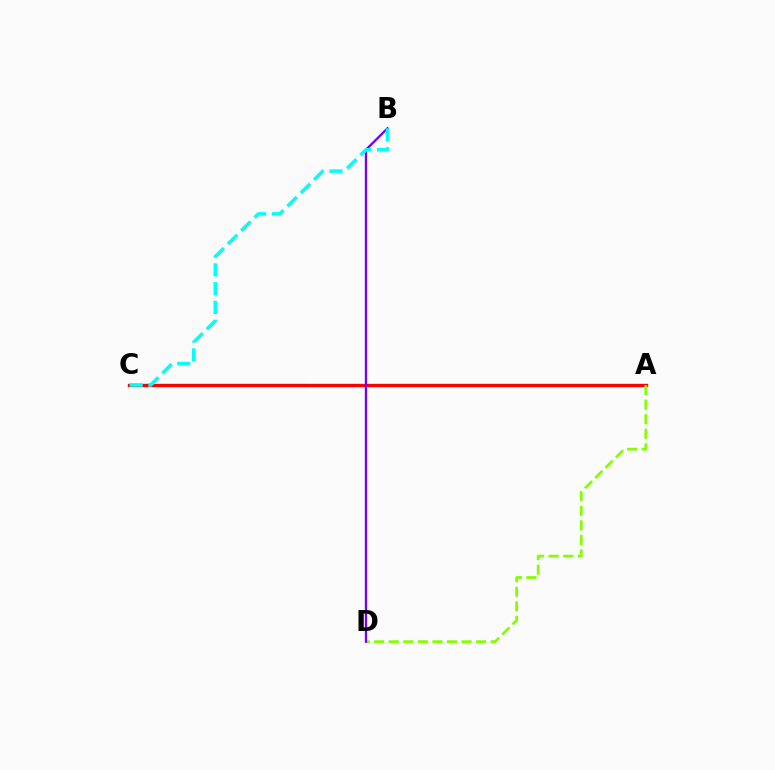{('A', 'C'): [{'color': '#ff0000', 'line_style': 'solid', 'thickness': 2.41}], ('A', 'D'): [{'color': '#84ff00', 'line_style': 'dashed', 'thickness': 1.98}], ('B', 'D'): [{'color': '#7200ff', 'line_style': 'solid', 'thickness': 1.66}], ('B', 'C'): [{'color': '#00fff6', 'line_style': 'dashed', 'thickness': 2.55}]}